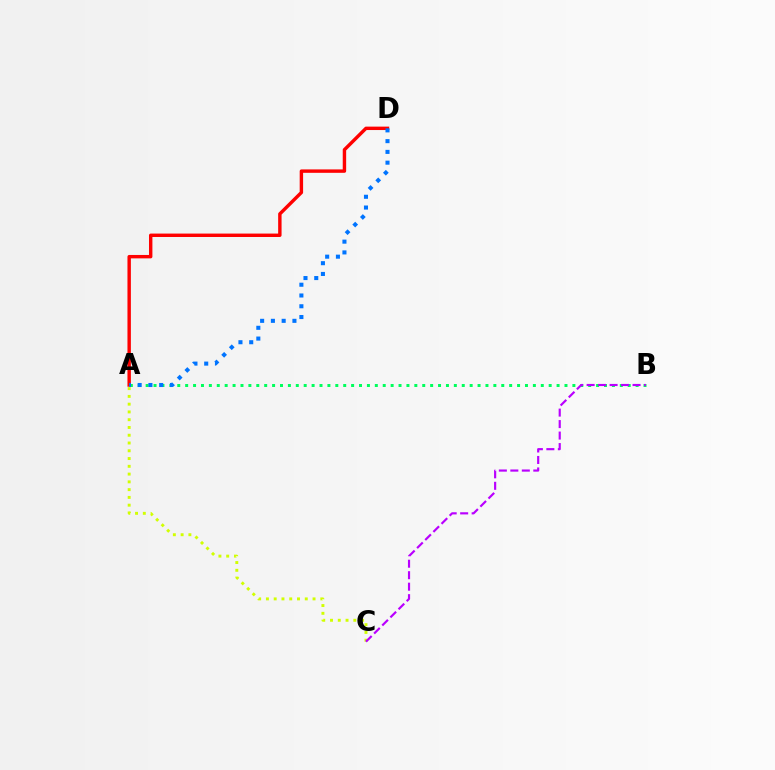{('A', 'B'): [{'color': '#00ff5c', 'line_style': 'dotted', 'thickness': 2.15}], ('A', 'C'): [{'color': '#d1ff00', 'line_style': 'dotted', 'thickness': 2.11}], ('A', 'D'): [{'color': '#ff0000', 'line_style': 'solid', 'thickness': 2.46}, {'color': '#0074ff', 'line_style': 'dotted', 'thickness': 2.93}], ('B', 'C'): [{'color': '#b900ff', 'line_style': 'dashed', 'thickness': 1.56}]}